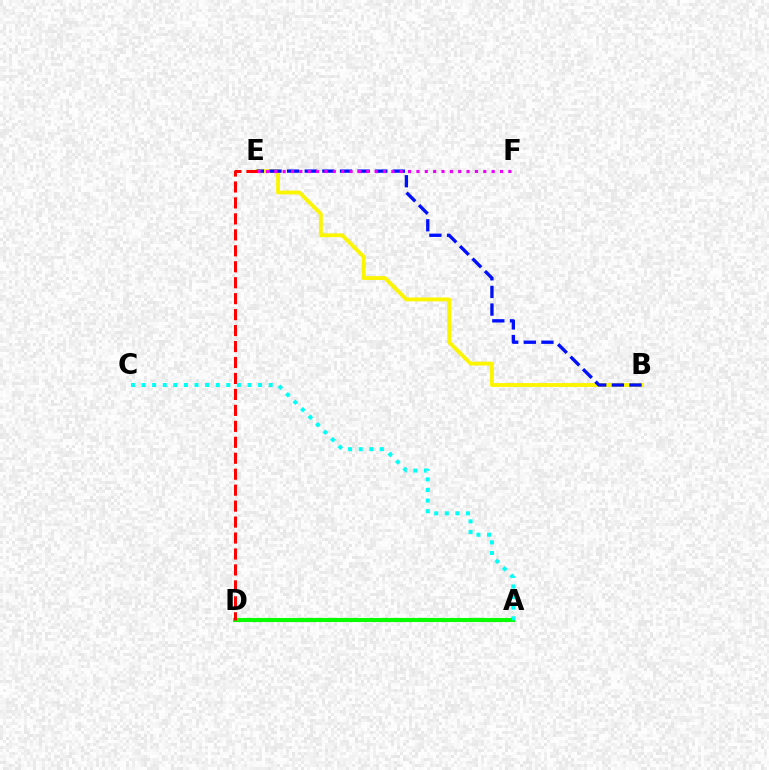{('B', 'E'): [{'color': '#fcf500', 'line_style': 'solid', 'thickness': 2.77}, {'color': '#0010ff', 'line_style': 'dashed', 'thickness': 2.39}], ('A', 'D'): [{'color': '#08ff00', 'line_style': 'solid', 'thickness': 2.96}], ('D', 'E'): [{'color': '#ff0000', 'line_style': 'dashed', 'thickness': 2.17}], ('A', 'C'): [{'color': '#00fff6', 'line_style': 'dotted', 'thickness': 2.88}], ('E', 'F'): [{'color': '#ee00ff', 'line_style': 'dotted', 'thickness': 2.27}]}